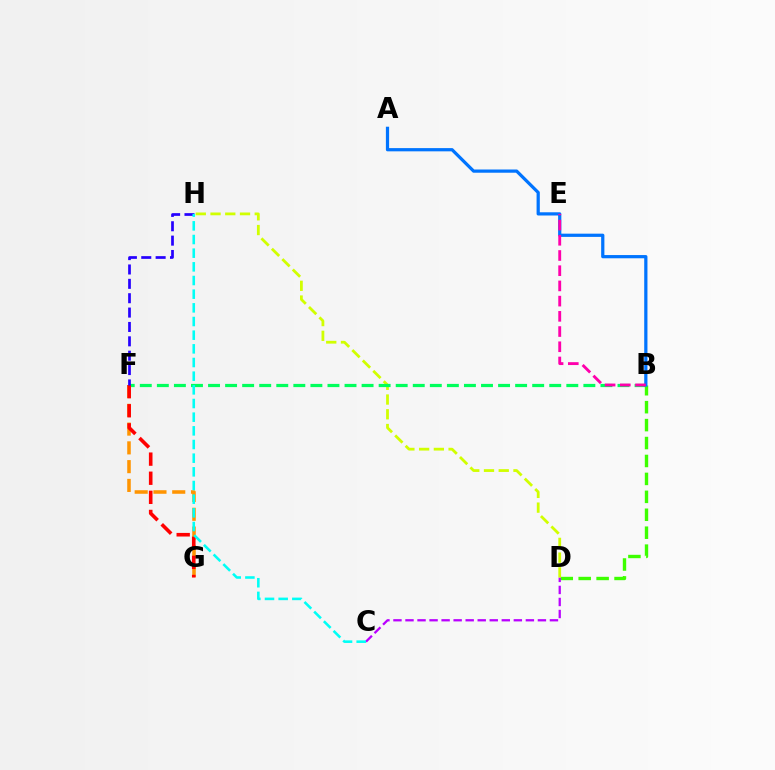{('B', 'D'): [{'color': '#3dff00', 'line_style': 'dashed', 'thickness': 2.44}], ('C', 'D'): [{'color': '#b900ff', 'line_style': 'dashed', 'thickness': 1.64}], ('D', 'H'): [{'color': '#d1ff00', 'line_style': 'dashed', 'thickness': 2.0}], ('B', 'F'): [{'color': '#00ff5c', 'line_style': 'dashed', 'thickness': 2.32}], ('A', 'B'): [{'color': '#0074ff', 'line_style': 'solid', 'thickness': 2.32}], ('F', 'G'): [{'color': '#ff9400', 'line_style': 'dashed', 'thickness': 2.55}, {'color': '#ff0000', 'line_style': 'dashed', 'thickness': 2.6}], ('B', 'E'): [{'color': '#ff00ac', 'line_style': 'dashed', 'thickness': 2.07}], ('F', 'H'): [{'color': '#2500ff', 'line_style': 'dashed', 'thickness': 1.95}], ('C', 'H'): [{'color': '#00fff6', 'line_style': 'dashed', 'thickness': 1.86}]}